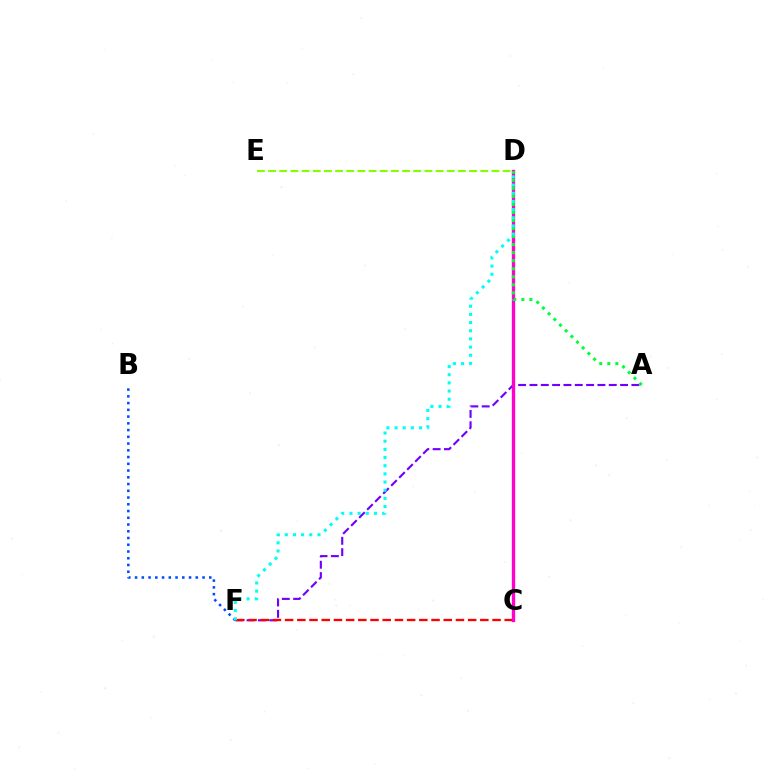{('C', 'D'): [{'color': '#ffbd00', 'line_style': 'solid', 'thickness': 2.25}, {'color': '#ff00cf', 'line_style': 'solid', 'thickness': 2.36}], ('A', 'F'): [{'color': '#7200ff', 'line_style': 'dashed', 'thickness': 1.54}], ('D', 'E'): [{'color': '#84ff00', 'line_style': 'dashed', 'thickness': 1.52}], ('C', 'F'): [{'color': '#ff0000', 'line_style': 'dashed', 'thickness': 1.66}], ('B', 'F'): [{'color': '#004bff', 'line_style': 'dotted', 'thickness': 1.83}], ('A', 'D'): [{'color': '#00ff39', 'line_style': 'dotted', 'thickness': 2.18}], ('D', 'F'): [{'color': '#00fff6', 'line_style': 'dotted', 'thickness': 2.22}]}